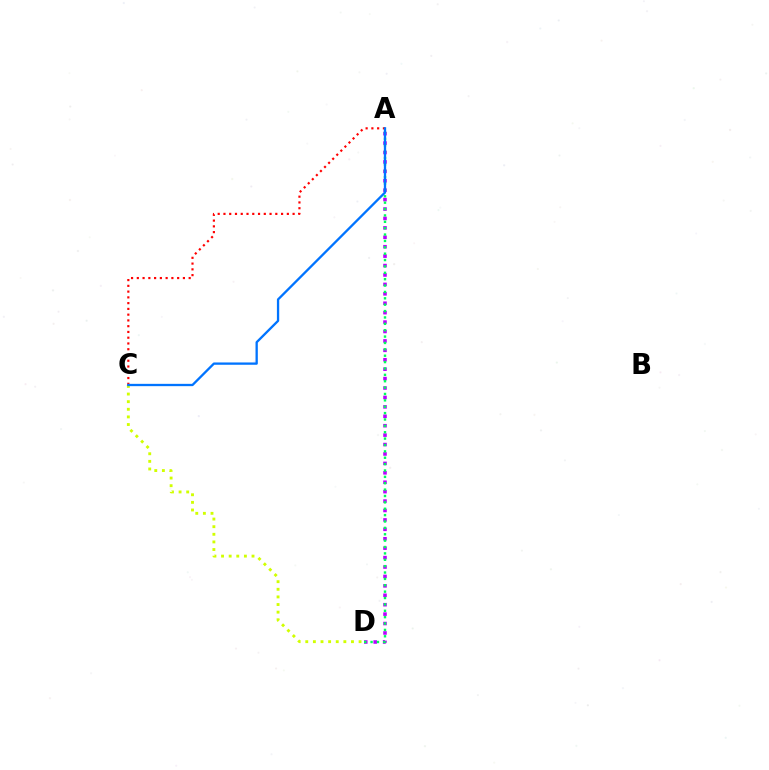{('A', 'D'): [{'color': '#b900ff', 'line_style': 'dotted', 'thickness': 2.56}, {'color': '#00ff5c', 'line_style': 'dotted', 'thickness': 1.73}], ('C', 'D'): [{'color': '#d1ff00', 'line_style': 'dotted', 'thickness': 2.07}], ('A', 'C'): [{'color': '#ff0000', 'line_style': 'dotted', 'thickness': 1.57}, {'color': '#0074ff', 'line_style': 'solid', 'thickness': 1.66}]}